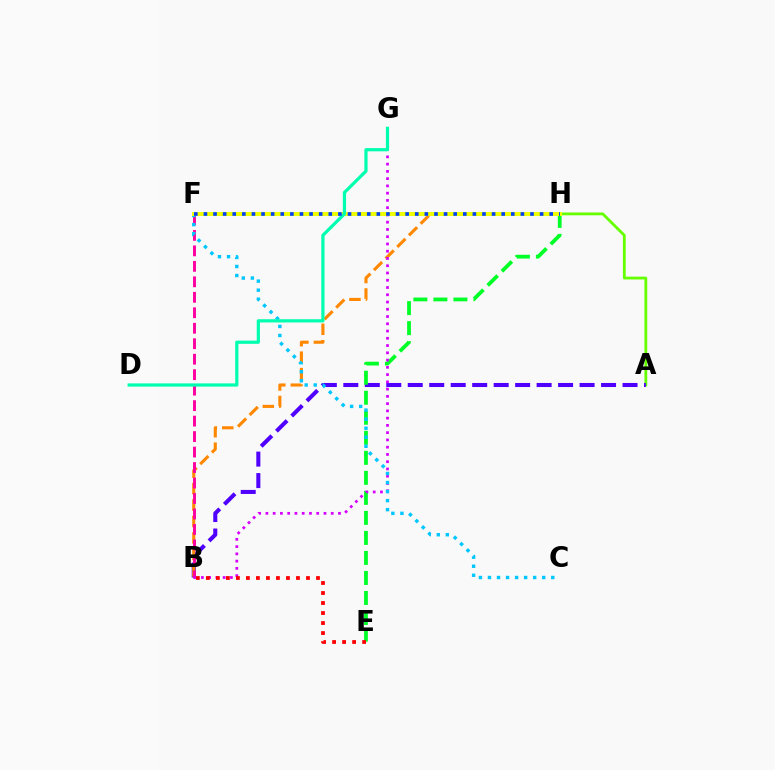{('A', 'H'): [{'color': '#66ff00', 'line_style': 'solid', 'thickness': 2.03}], ('A', 'B'): [{'color': '#4f00ff', 'line_style': 'dashed', 'thickness': 2.92}], ('B', 'H'): [{'color': '#ff8800', 'line_style': 'dashed', 'thickness': 2.24}], ('E', 'H'): [{'color': '#00ff27', 'line_style': 'dashed', 'thickness': 2.72}], ('B', 'F'): [{'color': '#ff00a0', 'line_style': 'dashed', 'thickness': 2.1}], ('B', 'G'): [{'color': '#d600ff', 'line_style': 'dotted', 'thickness': 1.97}], ('C', 'F'): [{'color': '#00c7ff', 'line_style': 'dotted', 'thickness': 2.46}], ('F', 'H'): [{'color': '#eeff00', 'line_style': 'solid', 'thickness': 2.91}, {'color': '#003fff', 'line_style': 'dotted', 'thickness': 2.61}], ('B', 'E'): [{'color': '#ff0000', 'line_style': 'dotted', 'thickness': 2.72}], ('D', 'G'): [{'color': '#00ffaf', 'line_style': 'solid', 'thickness': 2.32}]}